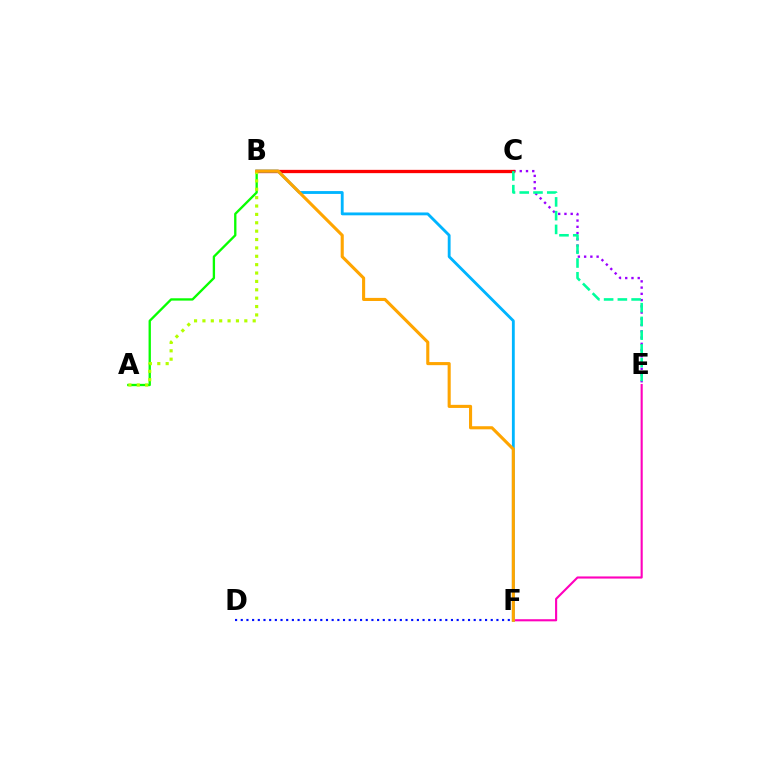{('C', 'E'): [{'color': '#9b00ff', 'line_style': 'dotted', 'thickness': 1.7}, {'color': '#00ff9d', 'line_style': 'dashed', 'thickness': 1.87}], ('B', 'C'): [{'color': '#ff0000', 'line_style': 'solid', 'thickness': 2.37}], ('A', 'B'): [{'color': '#08ff00', 'line_style': 'solid', 'thickness': 1.68}, {'color': '#b3ff00', 'line_style': 'dotted', 'thickness': 2.28}], ('D', 'F'): [{'color': '#0010ff', 'line_style': 'dotted', 'thickness': 1.54}], ('E', 'F'): [{'color': '#ff00bd', 'line_style': 'solid', 'thickness': 1.53}], ('B', 'F'): [{'color': '#00b5ff', 'line_style': 'solid', 'thickness': 2.05}, {'color': '#ffa500', 'line_style': 'solid', 'thickness': 2.23}]}